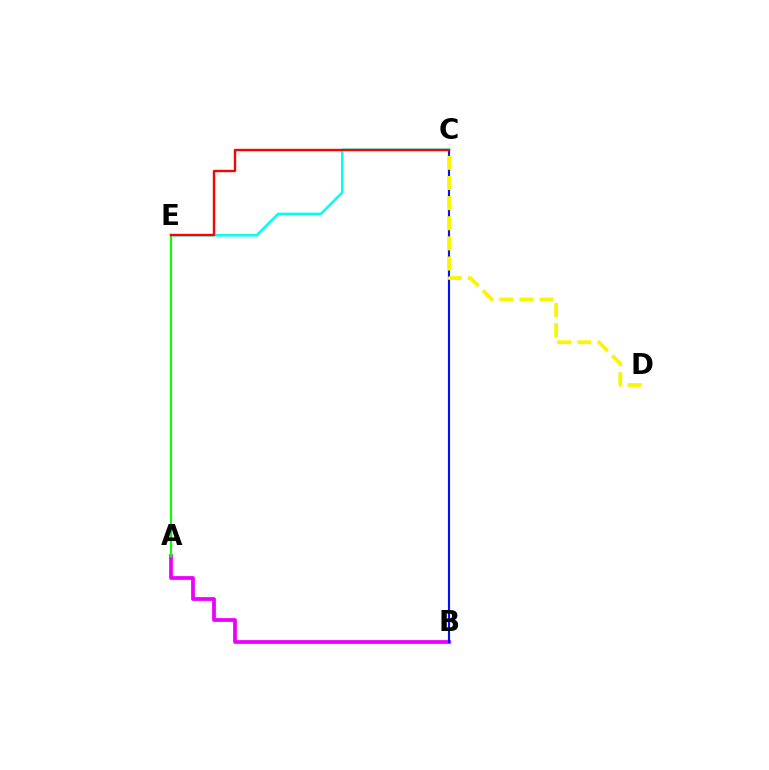{('C', 'E'): [{'color': '#00fff6', 'line_style': 'solid', 'thickness': 1.81}, {'color': '#ff0000', 'line_style': 'solid', 'thickness': 1.71}], ('A', 'B'): [{'color': '#ee00ff', 'line_style': 'solid', 'thickness': 2.71}], ('B', 'C'): [{'color': '#0010ff', 'line_style': 'solid', 'thickness': 1.53}], ('A', 'E'): [{'color': '#08ff00', 'line_style': 'solid', 'thickness': 1.57}], ('C', 'D'): [{'color': '#fcf500', 'line_style': 'dashed', 'thickness': 2.74}]}